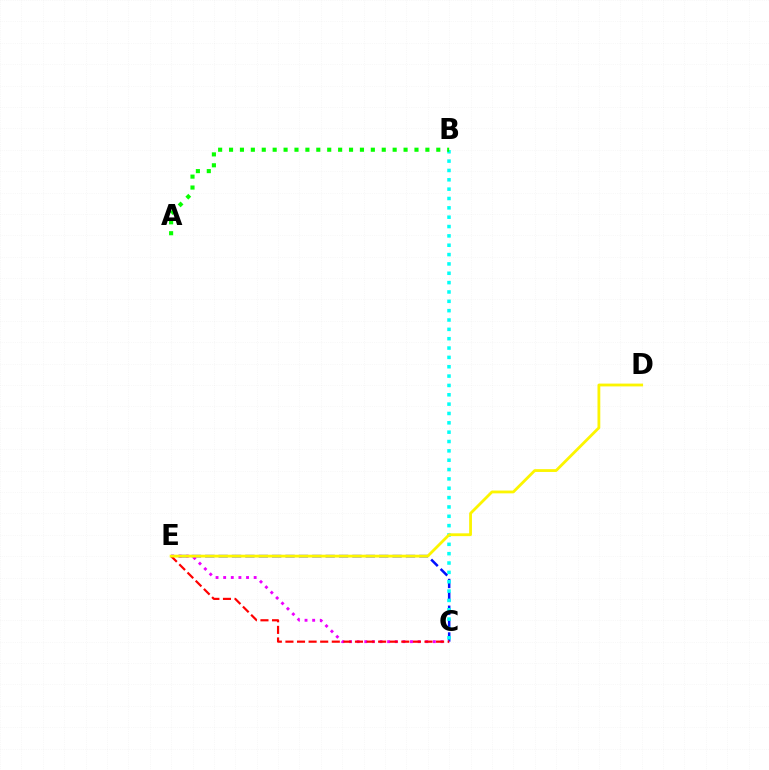{('C', 'E'): [{'color': '#0010ff', 'line_style': 'dashed', 'thickness': 1.82}, {'color': '#ee00ff', 'line_style': 'dotted', 'thickness': 2.07}, {'color': '#ff0000', 'line_style': 'dashed', 'thickness': 1.57}], ('B', 'C'): [{'color': '#00fff6', 'line_style': 'dotted', 'thickness': 2.54}], ('A', 'B'): [{'color': '#08ff00', 'line_style': 'dotted', 'thickness': 2.96}], ('D', 'E'): [{'color': '#fcf500', 'line_style': 'solid', 'thickness': 2.02}]}